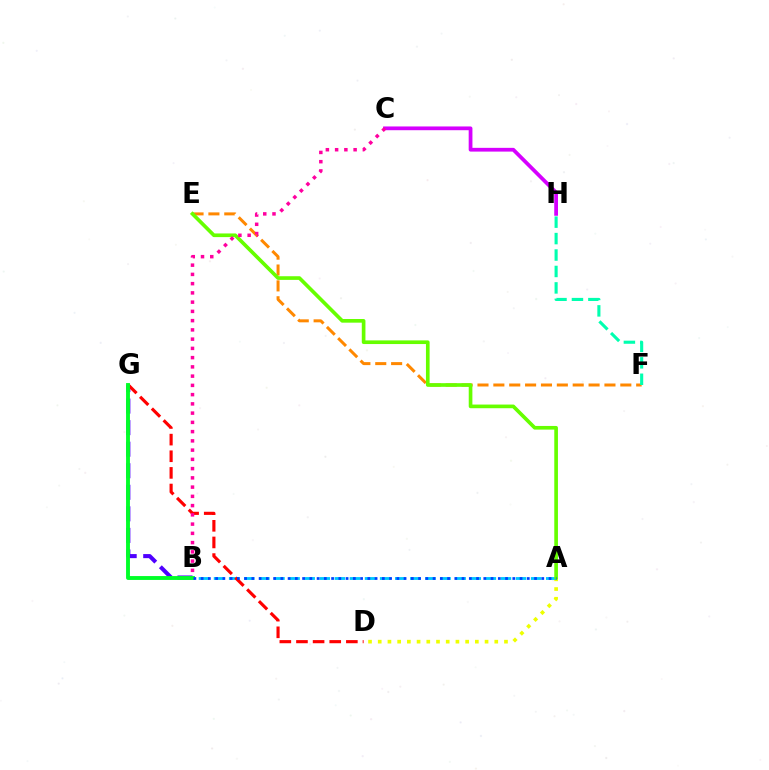{('E', 'F'): [{'color': '#ff8800', 'line_style': 'dashed', 'thickness': 2.16}], ('A', 'D'): [{'color': '#eeff00', 'line_style': 'dotted', 'thickness': 2.64}], ('B', 'G'): [{'color': '#4f00ff', 'line_style': 'dashed', 'thickness': 2.93}, {'color': '#00ff27', 'line_style': 'solid', 'thickness': 2.79}], ('A', 'B'): [{'color': '#00c7ff', 'line_style': 'dashed', 'thickness': 2.05}, {'color': '#003fff', 'line_style': 'dotted', 'thickness': 1.97}], ('A', 'E'): [{'color': '#66ff00', 'line_style': 'solid', 'thickness': 2.63}], ('D', 'G'): [{'color': '#ff0000', 'line_style': 'dashed', 'thickness': 2.26}], ('C', 'H'): [{'color': '#d600ff', 'line_style': 'solid', 'thickness': 2.7}], ('F', 'H'): [{'color': '#00ffaf', 'line_style': 'dashed', 'thickness': 2.23}], ('B', 'C'): [{'color': '#ff00a0', 'line_style': 'dotted', 'thickness': 2.51}]}